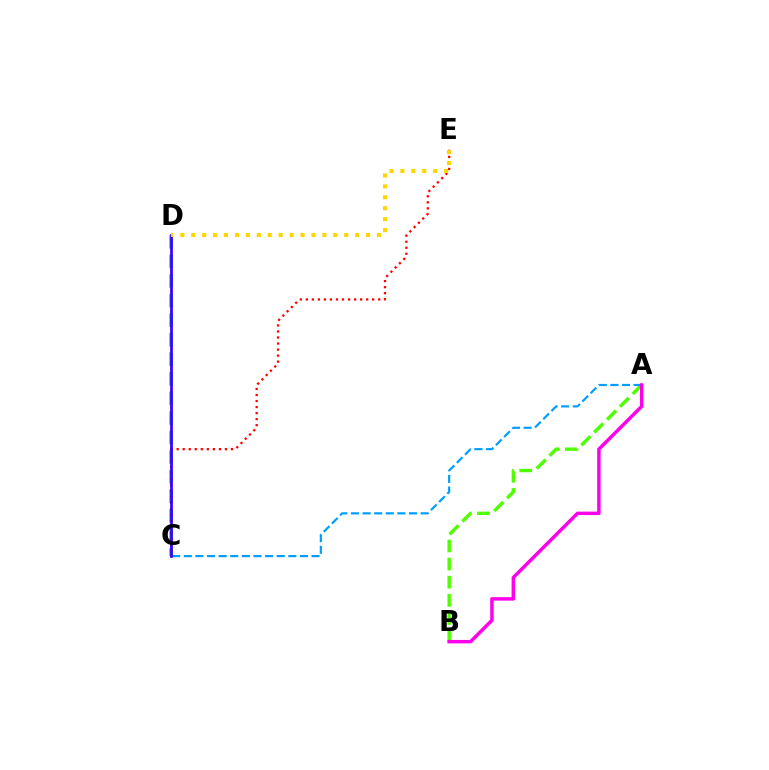{('C', 'D'): [{'color': '#00ff86', 'line_style': 'dashed', 'thickness': 2.66}, {'color': '#3700ff', 'line_style': 'solid', 'thickness': 1.97}], ('C', 'E'): [{'color': '#ff0000', 'line_style': 'dotted', 'thickness': 1.64}], ('A', 'B'): [{'color': '#4fff00', 'line_style': 'dashed', 'thickness': 2.46}, {'color': '#ff00ed', 'line_style': 'solid', 'thickness': 2.5}], ('A', 'C'): [{'color': '#009eff', 'line_style': 'dashed', 'thickness': 1.58}], ('D', 'E'): [{'color': '#ffd500', 'line_style': 'dotted', 'thickness': 2.97}]}